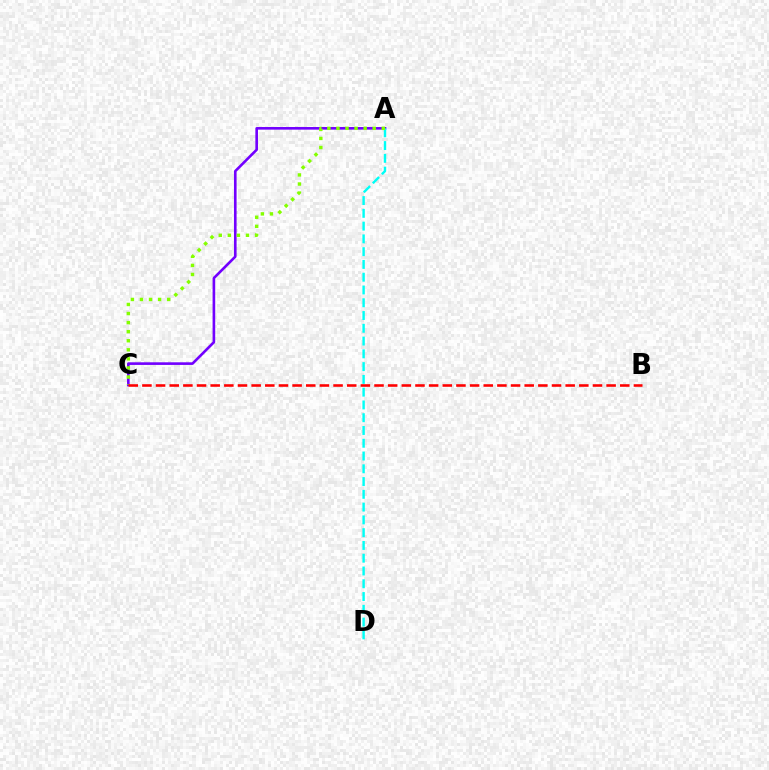{('A', 'C'): [{'color': '#7200ff', 'line_style': 'solid', 'thickness': 1.89}, {'color': '#84ff00', 'line_style': 'dotted', 'thickness': 2.46}], ('A', 'D'): [{'color': '#00fff6', 'line_style': 'dashed', 'thickness': 1.74}], ('B', 'C'): [{'color': '#ff0000', 'line_style': 'dashed', 'thickness': 1.85}]}